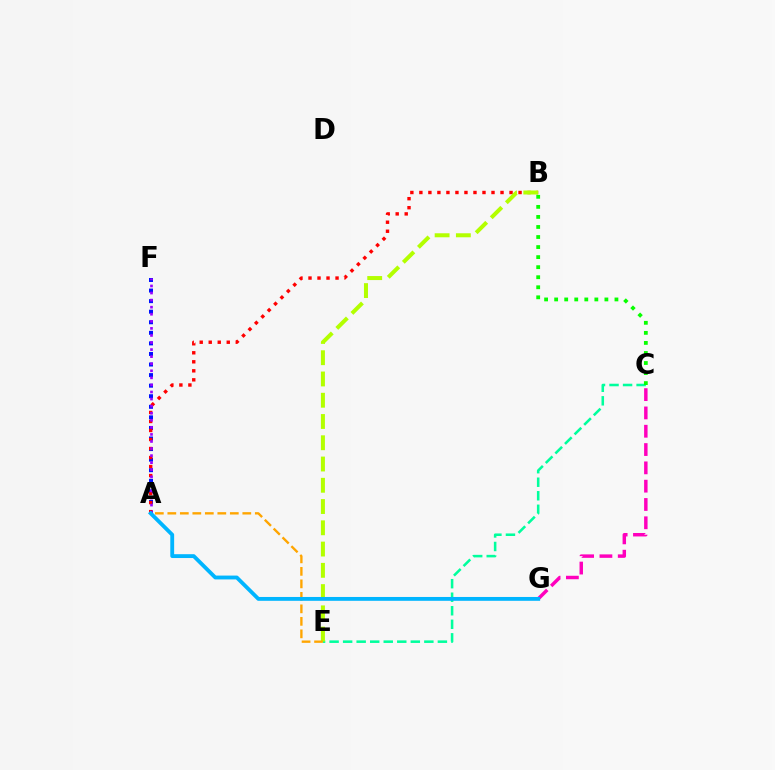{('A', 'F'): [{'color': '#0010ff', 'line_style': 'dotted', 'thickness': 2.87}, {'color': '#9b00ff', 'line_style': 'dotted', 'thickness': 1.92}], ('A', 'B'): [{'color': '#ff0000', 'line_style': 'dotted', 'thickness': 2.45}], ('C', 'E'): [{'color': '#00ff9d', 'line_style': 'dashed', 'thickness': 1.84}], ('C', 'G'): [{'color': '#ff00bd', 'line_style': 'dashed', 'thickness': 2.49}], ('B', 'E'): [{'color': '#b3ff00', 'line_style': 'dashed', 'thickness': 2.89}], ('A', 'E'): [{'color': '#ffa500', 'line_style': 'dashed', 'thickness': 1.7}], ('B', 'C'): [{'color': '#08ff00', 'line_style': 'dotted', 'thickness': 2.73}], ('A', 'G'): [{'color': '#00b5ff', 'line_style': 'solid', 'thickness': 2.77}]}